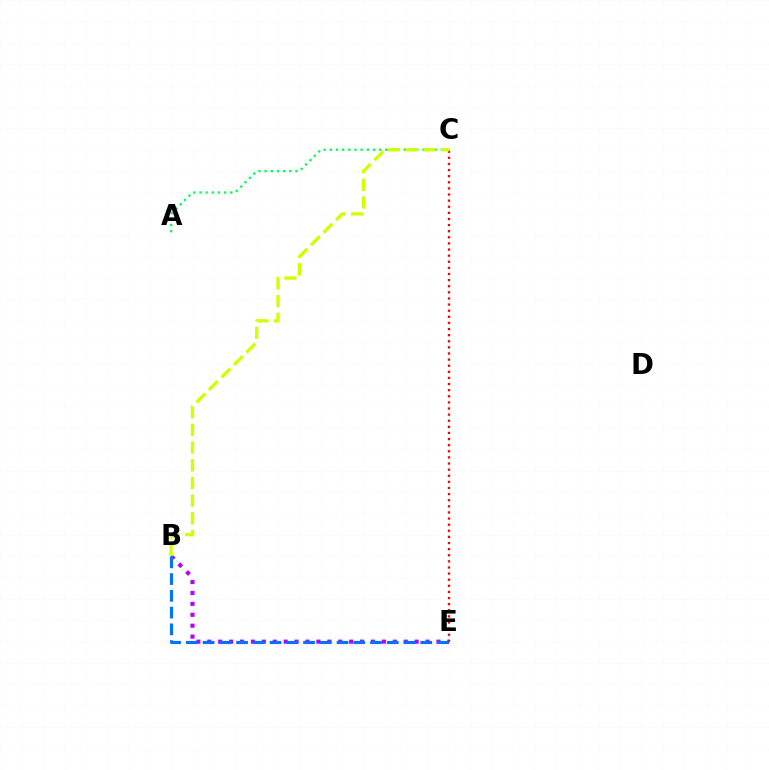{('A', 'C'): [{'color': '#00ff5c', 'line_style': 'dotted', 'thickness': 1.68}], ('B', 'E'): [{'color': '#b900ff', 'line_style': 'dotted', 'thickness': 2.97}, {'color': '#0074ff', 'line_style': 'dashed', 'thickness': 2.27}], ('C', 'E'): [{'color': '#ff0000', 'line_style': 'dotted', 'thickness': 1.66}], ('B', 'C'): [{'color': '#d1ff00', 'line_style': 'dashed', 'thickness': 2.4}]}